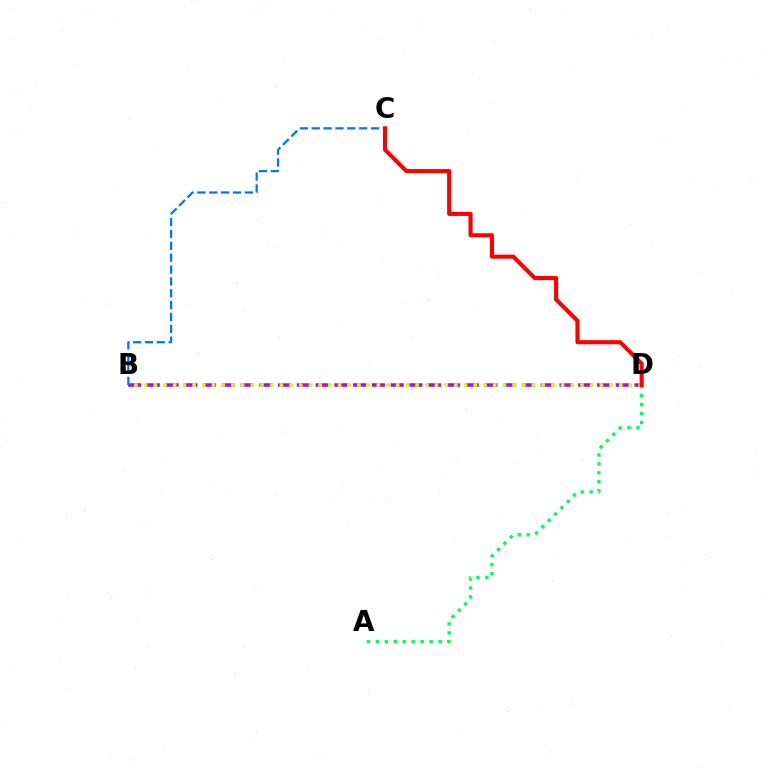{('B', 'D'): [{'color': '#b900ff', 'line_style': 'dashed', 'thickness': 2.55}, {'color': '#d1ff00', 'line_style': 'dotted', 'thickness': 2.63}], ('A', 'D'): [{'color': '#00ff5c', 'line_style': 'dotted', 'thickness': 2.43}], ('B', 'C'): [{'color': '#0074ff', 'line_style': 'dashed', 'thickness': 1.61}], ('C', 'D'): [{'color': '#ff0000', 'line_style': 'solid', 'thickness': 2.95}]}